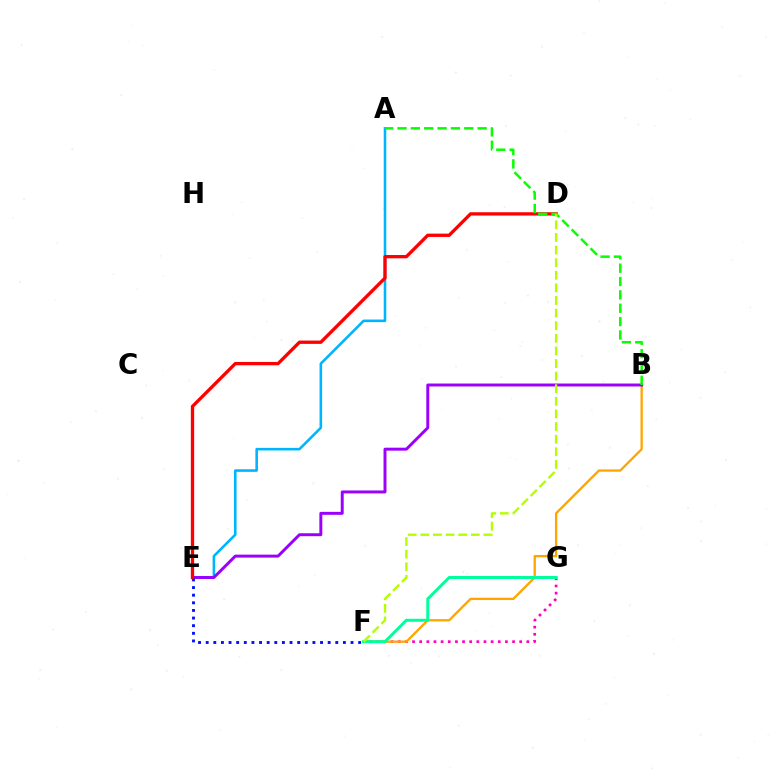{('A', 'E'): [{'color': '#00b5ff', 'line_style': 'solid', 'thickness': 1.86}], ('F', 'G'): [{'color': '#ff00bd', 'line_style': 'dotted', 'thickness': 1.94}, {'color': '#00ff9d', 'line_style': 'solid', 'thickness': 2.17}], ('B', 'F'): [{'color': '#ffa500', 'line_style': 'solid', 'thickness': 1.67}], ('B', 'E'): [{'color': '#9b00ff', 'line_style': 'solid', 'thickness': 2.13}], ('E', 'F'): [{'color': '#0010ff', 'line_style': 'dotted', 'thickness': 2.07}], ('D', 'E'): [{'color': '#ff0000', 'line_style': 'solid', 'thickness': 2.38}], ('A', 'B'): [{'color': '#08ff00', 'line_style': 'dashed', 'thickness': 1.81}], ('D', 'F'): [{'color': '#b3ff00', 'line_style': 'dashed', 'thickness': 1.71}]}